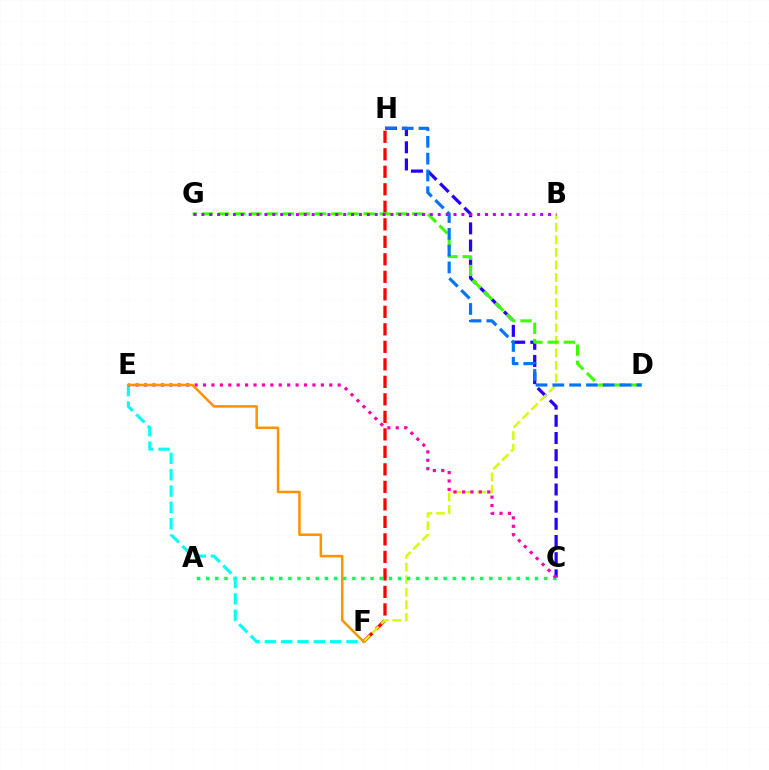{('C', 'H'): [{'color': '#2500ff', 'line_style': 'dashed', 'thickness': 2.33}], ('F', 'H'): [{'color': '#ff0000', 'line_style': 'dashed', 'thickness': 2.38}], ('B', 'F'): [{'color': '#d1ff00', 'line_style': 'dashed', 'thickness': 1.71}], ('A', 'C'): [{'color': '#00ff5c', 'line_style': 'dotted', 'thickness': 2.48}], ('D', 'G'): [{'color': '#3dff00', 'line_style': 'dashed', 'thickness': 2.2}], ('E', 'F'): [{'color': '#00fff6', 'line_style': 'dashed', 'thickness': 2.22}, {'color': '#ff9400', 'line_style': 'solid', 'thickness': 1.83}], ('C', 'E'): [{'color': '#ff00ac', 'line_style': 'dotted', 'thickness': 2.29}], ('D', 'H'): [{'color': '#0074ff', 'line_style': 'dashed', 'thickness': 2.28}], ('B', 'G'): [{'color': '#b900ff', 'line_style': 'dotted', 'thickness': 2.14}]}